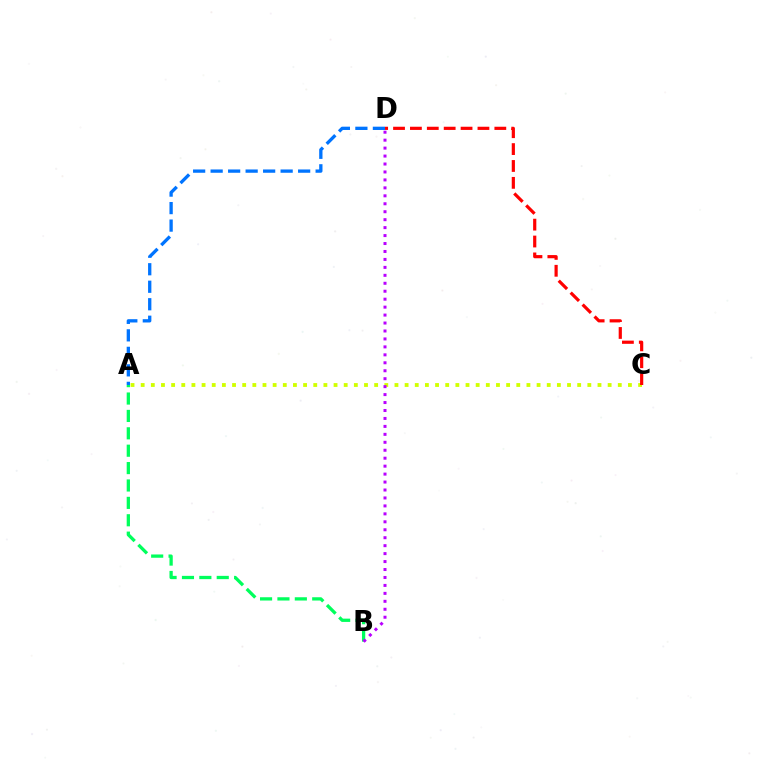{('A', 'B'): [{'color': '#00ff5c', 'line_style': 'dashed', 'thickness': 2.36}], ('A', 'D'): [{'color': '#0074ff', 'line_style': 'dashed', 'thickness': 2.38}], ('A', 'C'): [{'color': '#d1ff00', 'line_style': 'dotted', 'thickness': 2.76}], ('C', 'D'): [{'color': '#ff0000', 'line_style': 'dashed', 'thickness': 2.29}], ('B', 'D'): [{'color': '#b900ff', 'line_style': 'dotted', 'thickness': 2.16}]}